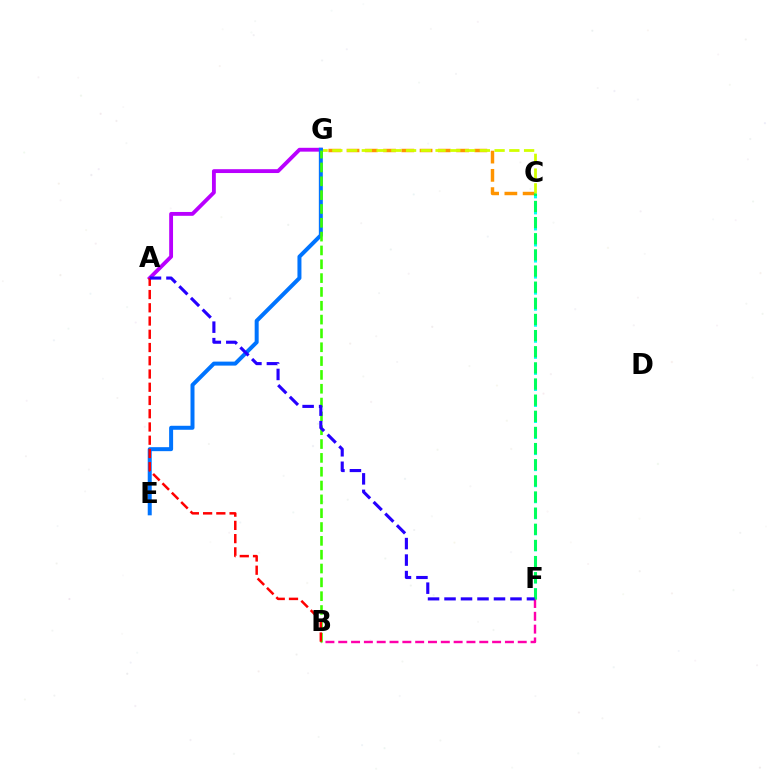{('C', 'G'): [{'color': '#ff9400', 'line_style': 'dashed', 'thickness': 2.48}, {'color': '#d1ff00', 'line_style': 'dashed', 'thickness': 2.0}], ('C', 'F'): [{'color': '#00fff6', 'line_style': 'dotted', 'thickness': 2.18}, {'color': '#00ff5c', 'line_style': 'dashed', 'thickness': 2.19}], ('A', 'G'): [{'color': '#b900ff', 'line_style': 'solid', 'thickness': 2.77}], ('E', 'G'): [{'color': '#0074ff', 'line_style': 'solid', 'thickness': 2.87}], ('B', 'F'): [{'color': '#ff00ac', 'line_style': 'dashed', 'thickness': 1.74}], ('B', 'G'): [{'color': '#3dff00', 'line_style': 'dashed', 'thickness': 1.88}], ('A', 'B'): [{'color': '#ff0000', 'line_style': 'dashed', 'thickness': 1.8}], ('A', 'F'): [{'color': '#2500ff', 'line_style': 'dashed', 'thickness': 2.24}]}